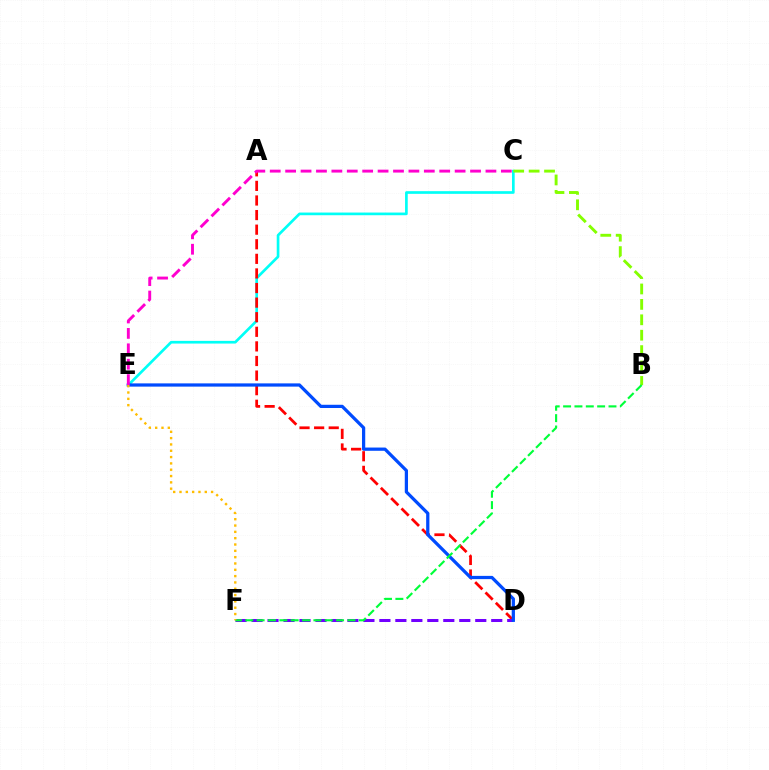{('C', 'E'): [{'color': '#00fff6', 'line_style': 'solid', 'thickness': 1.93}, {'color': '#ff00cf', 'line_style': 'dashed', 'thickness': 2.09}], ('B', 'C'): [{'color': '#84ff00', 'line_style': 'dashed', 'thickness': 2.09}], ('A', 'D'): [{'color': '#ff0000', 'line_style': 'dashed', 'thickness': 1.98}], ('D', 'F'): [{'color': '#7200ff', 'line_style': 'dashed', 'thickness': 2.17}], ('D', 'E'): [{'color': '#004bff', 'line_style': 'solid', 'thickness': 2.33}], ('B', 'F'): [{'color': '#00ff39', 'line_style': 'dashed', 'thickness': 1.54}], ('E', 'F'): [{'color': '#ffbd00', 'line_style': 'dotted', 'thickness': 1.72}]}